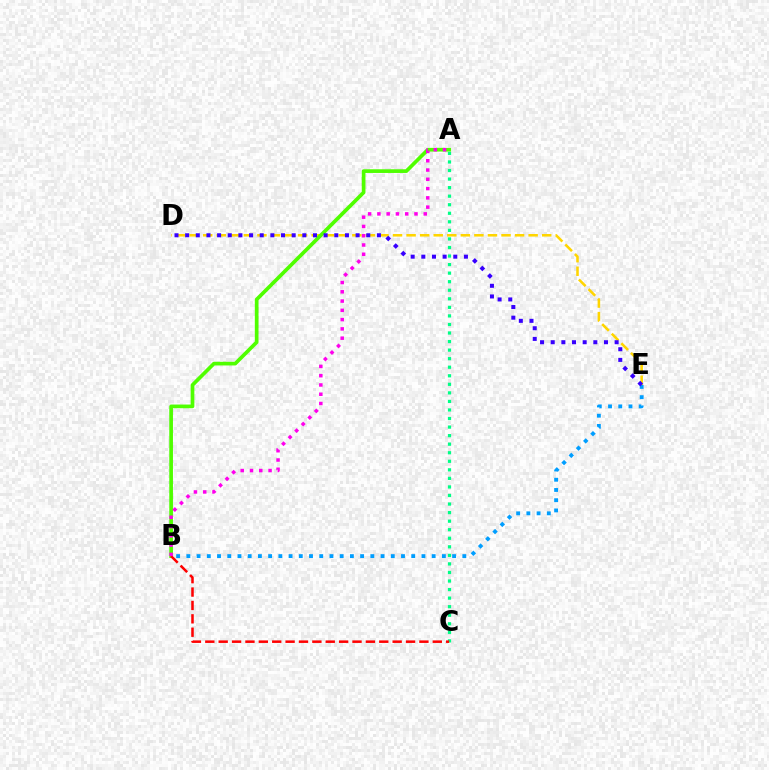{('D', 'E'): [{'color': '#ffd500', 'line_style': 'dashed', 'thickness': 1.84}, {'color': '#3700ff', 'line_style': 'dotted', 'thickness': 2.89}], ('A', 'B'): [{'color': '#4fff00', 'line_style': 'solid', 'thickness': 2.66}, {'color': '#ff00ed', 'line_style': 'dotted', 'thickness': 2.52}], ('A', 'C'): [{'color': '#00ff86', 'line_style': 'dotted', 'thickness': 2.32}], ('B', 'C'): [{'color': '#ff0000', 'line_style': 'dashed', 'thickness': 1.82}], ('B', 'E'): [{'color': '#009eff', 'line_style': 'dotted', 'thickness': 2.78}]}